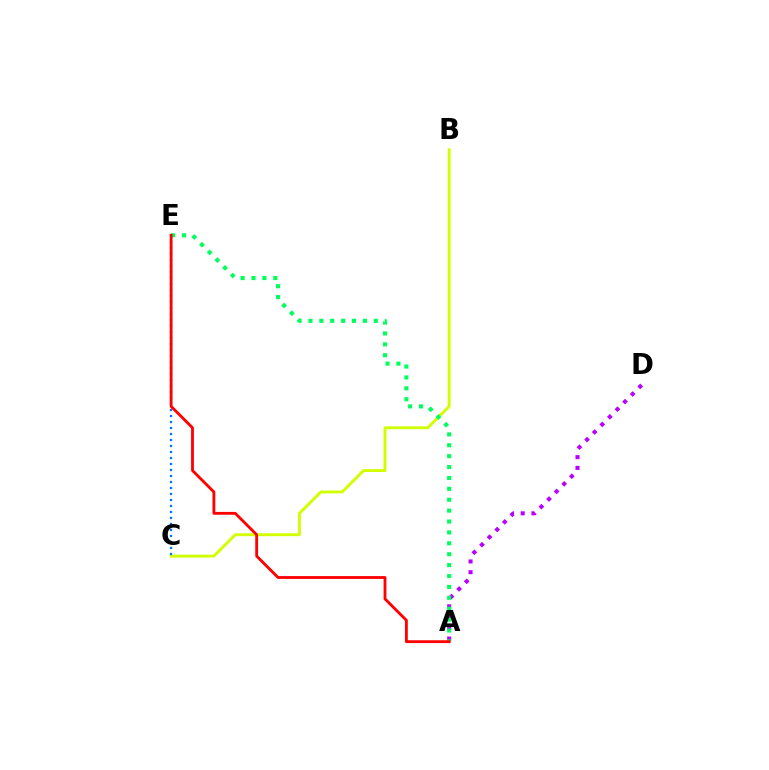{('B', 'C'): [{'color': '#d1ff00', 'line_style': 'solid', 'thickness': 2.08}], ('A', 'D'): [{'color': '#b900ff', 'line_style': 'dotted', 'thickness': 2.92}], ('A', 'E'): [{'color': '#00ff5c', 'line_style': 'dotted', 'thickness': 2.96}, {'color': '#ff0000', 'line_style': 'solid', 'thickness': 2.04}], ('C', 'E'): [{'color': '#0074ff', 'line_style': 'dotted', 'thickness': 1.63}]}